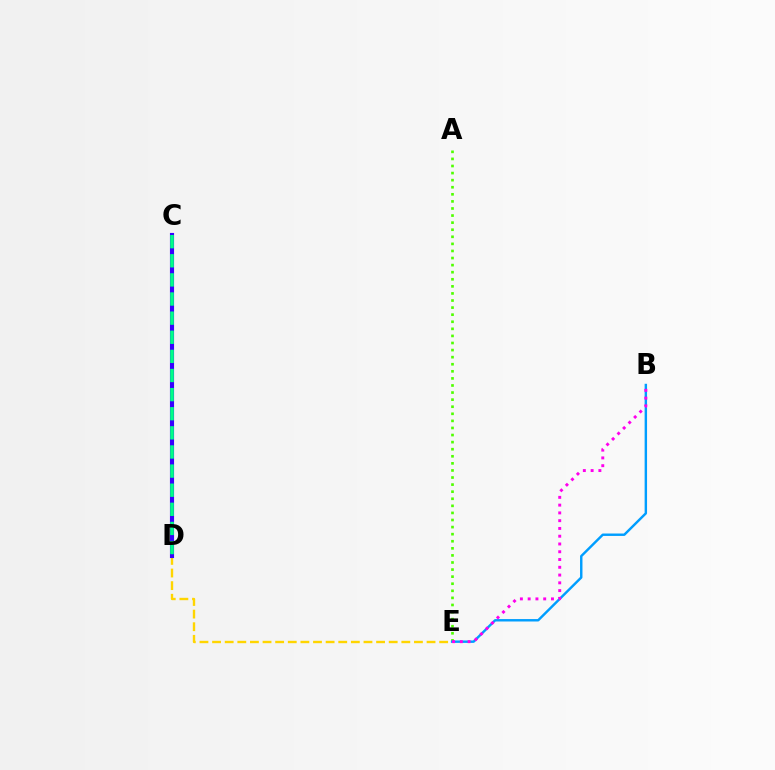{('A', 'E'): [{'color': '#4fff00', 'line_style': 'dotted', 'thickness': 1.92}], ('C', 'D'): [{'color': '#ff0000', 'line_style': 'dashed', 'thickness': 1.57}, {'color': '#3700ff', 'line_style': 'solid', 'thickness': 2.97}, {'color': '#00ff86', 'line_style': 'dashed', 'thickness': 2.6}], ('D', 'E'): [{'color': '#ffd500', 'line_style': 'dashed', 'thickness': 1.71}], ('B', 'E'): [{'color': '#009eff', 'line_style': 'solid', 'thickness': 1.75}, {'color': '#ff00ed', 'line_style': 'dotted', 'thickness': 2.11}]}